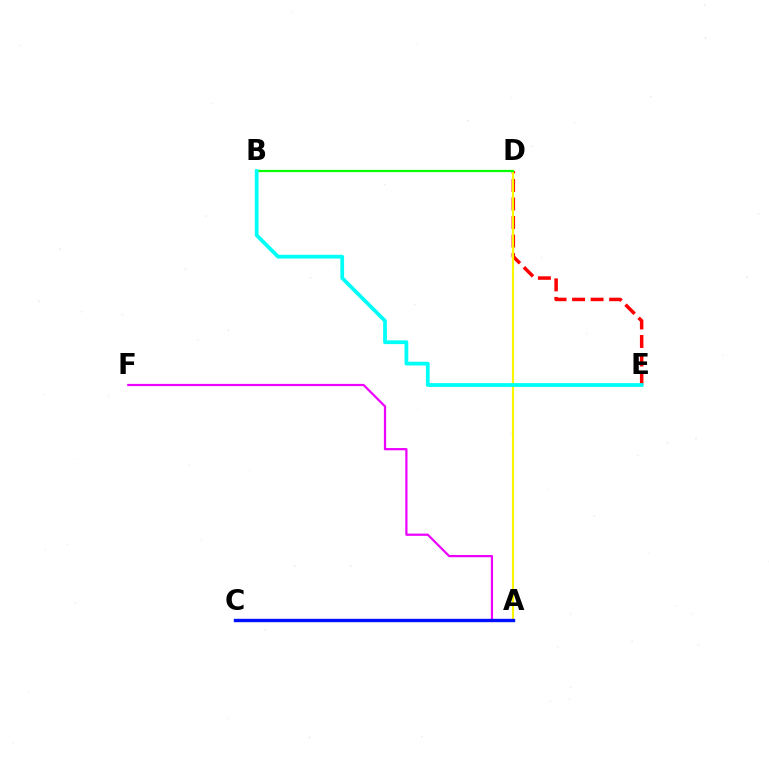{('A', 'F'): [{'color': '#ee00ff', 'line_style': 'solid', 'thickness': 1.6}], ('D', 'E'): [{'color': '#ff0000', 'line_style': 'dashed', 'thickness': 2.52}], ('A', 'D'): [{'color': '#fcf500', 'line_style': 'solid', 'thickness': 1.55}], ('B', 'D'): [{'color': '#08ff00', 'line_style': 'solid', 'thickness': 1.6}], ('B', 'E'): [{'color': '#00fff6', 'line_style': 'solid', 'thickness': 2.71}], ('A', 'C'): [{'color': '#0010ff', 'line_style': 'solid', 'thickness': 2.43}]}